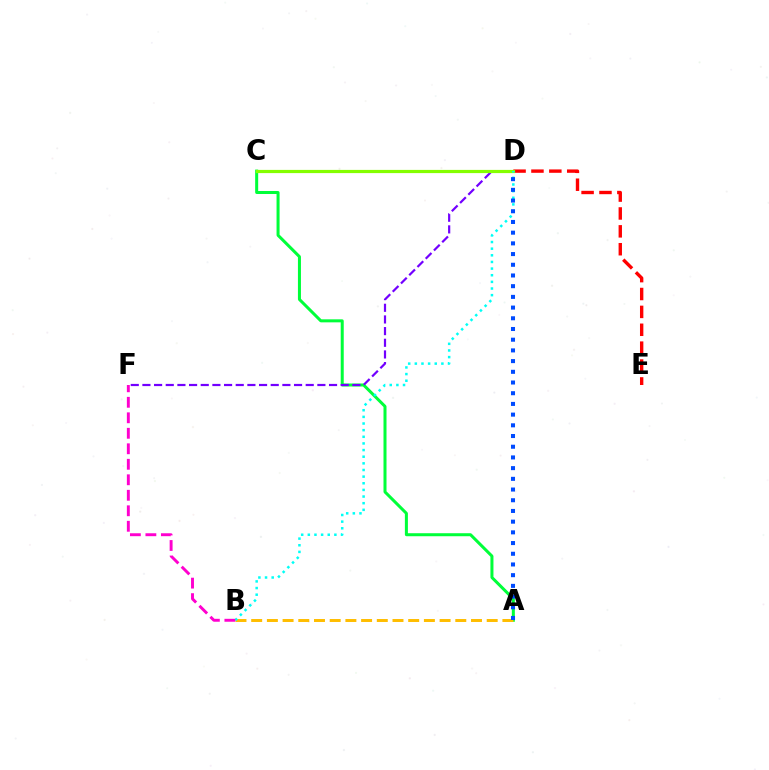{('D', 'E'): [{'color': '#ff0000', 'line_style': 'dashed', 'thickness': 2.43}], ('A', 'C'): [{'color': '#00ff39', 'line_style': 'solid', 'thickness': 2.17}], ('D', 'F'): [{'color': '#7200ff', 'line_style': 'dashed', 'thickness': 1.58}], ('A', 'B'): [{'color': '#ffbd00', 'line_style': 'dashed', 'thickness': 2.13}], ('C', 'D'): [{'color': '#84ff00', 'line_style': 'solid', 'thickness': 2.31}], ('B', 'D'): [{'color': '#00fff6', 'line_style': 'dotted', 'thickness': 1.8}], ('A', 'D'): [{'color': '#004bff', 'line_style': 'dotted', 'thickness': 2.91}], ('B', 'F'): [{'color': '#ff00cf', 'line_style': 'dashed', 'thickness': 2.11}]}